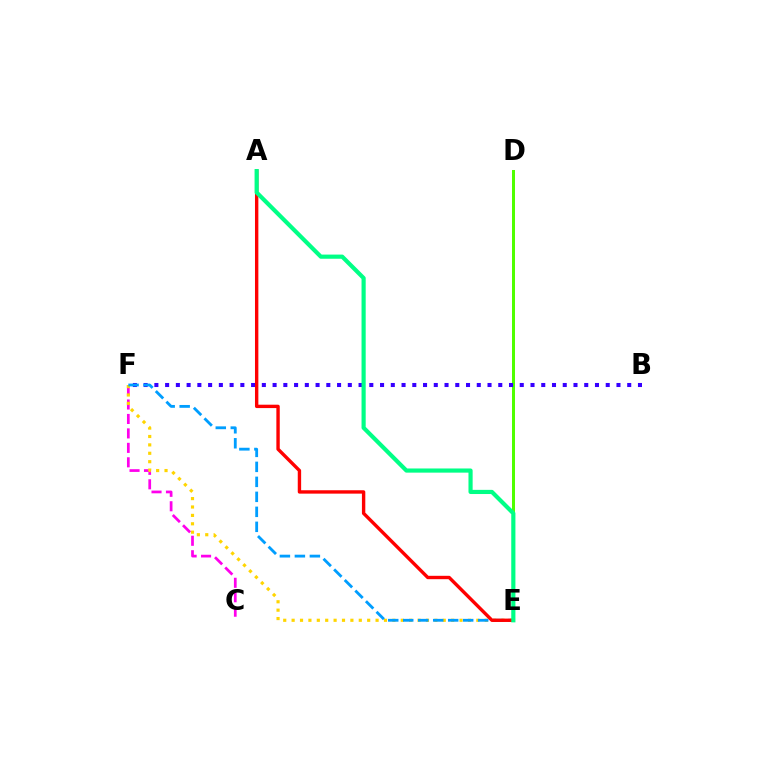{('D', 'E'): [{'color': '#4fff00', 'line_style': 'solid', 'thickness': 2.17}], ('B', 'F'): [{'color': '#3700ff', 'line_style': 'dotted', 'thickness': 2.92}], ('C', 'F'): [{'color': '#ff00ed', 'line_style': 'dashed', 'thickness': 1.96}], ('E', 'F'): [{'color': '#ffd500', 'line_style': 'dotted', 'thickness': 2.28}, {'color': '#009eff', 'line_style': 'dashed', 'thickness': 2.04}], ('A', 'E'): [{'color': '#ff0000', 'line_style': 'solid', 'thickness': 2.44}, {'color': '#00ff86', 'line_style': 'solid', 'thickness': 3.0}]}